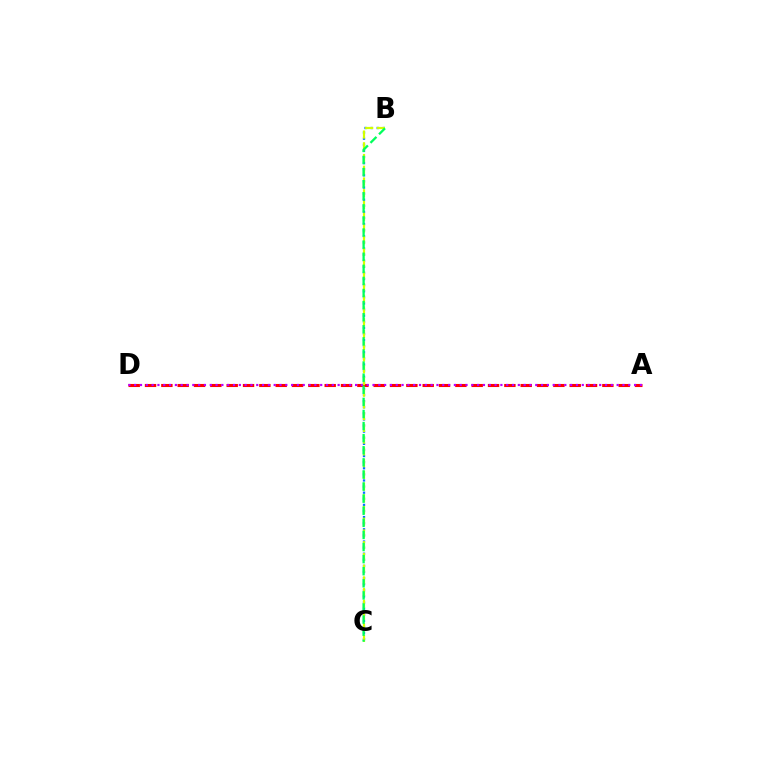{('A', 'D'): [{'color': '#ff0000', 'line_style': 'dashed', 'thickness': 2.22}, {'color': '#b900ff', 'line_style': 'dotted', 'thickness': 1.58}], ('B', 'C'): [{'color': '#0074ff', 'line_style': 'dotted', 'thickness': 1.66}, {'color': '#d1ff00', 'line_style': 'dashed', 'thickness': 1.59}, {'color': '#00ff5c', 'line_style': 'dashed', 'thickness': 1.64}]}